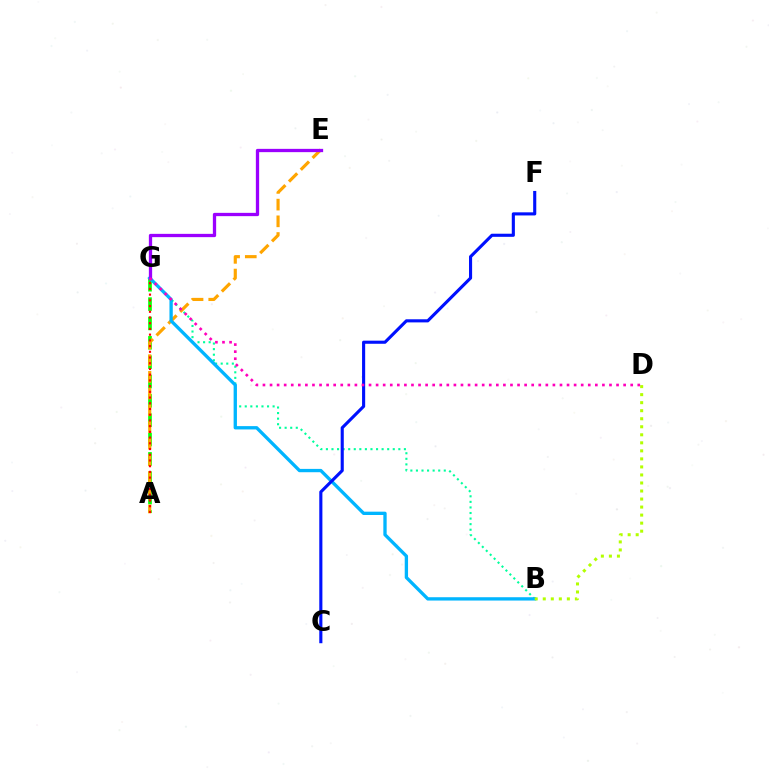{('A', 'G'): [{'color': '#08ff00', 'line_style': 'dashed', 'thickness': 2.63}, {'color': '#ff0000', 'line_style': 'dotted', 'thickness': 1.55}], ('A', 'E'): [{'color': '#ffa500', 'line_style': 'dashed', 'thickness': 2.27}], ('B', 'G'): [{'color': '#00ff9d', 'line_style': 'dotted', 'thickness': 1.51}, {'color': '#00b5ff', 'line_style': 'solid', 'thickness': 2.39}], ('B', 'D'): [{'color': '#b3ff00', 'line_style': 'dotted', 'thickness': 2.18}], ('C', 'F'): [{'color': '#0010ff', 'line_style': 'solid', 'thickness': 2.24}], ('E', 'G'): [{'color': '#9b00ff', 'line_style': 'solid', 'thickness': 2.37}], ('D', 'G'): [{'color': '#ff00bd', 'line_style': 'dotted', 'thickness': 1.92}]}